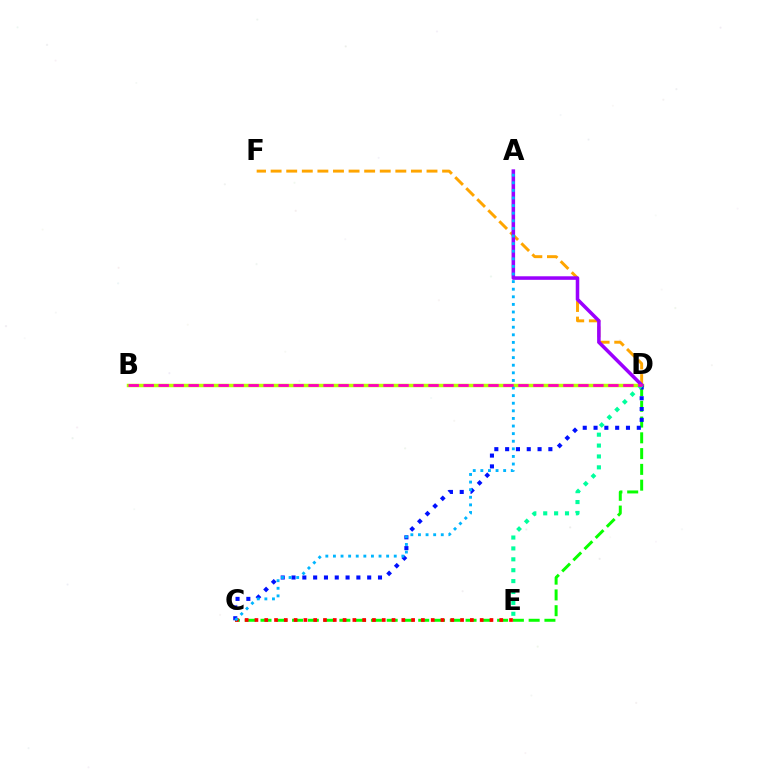{('C', 'D'): [{'color': '#08ff00', 'line_style': 'dashed', 'thickness': 2.14}, {'color': '#0010ff', 'line_style': 'dotted', 'thickness': 2.94}], ('C', 'E'): [{'color': '#ff0000', 'line_style': 'dotted', 'thickness': 2.66}], ('B', 'D'): [{'color': '#b3ff00', 'line_style': 'solid', 'thickness': 2.5}, {'color': '#ff00bd', 'line_style': 'dashed', 'thickness': 2.04}], ('D', 'F'): [{'color': '#ffa500', 'line_style': 'dashed', 'thickness': 2.12}], ('A', 'D'): [{'color': '#9b00ff', 'line_style': 'solid', 'thickness': 2.55}], ('A', 'C'): [{'color': '#00b5ff', 'line_style': 'dotted', 'thickness': 2.07}], ('D', 'E'): [{'color': '#00ff9d', 'line_style': 'dotted', 'thickness': 2.96}]}